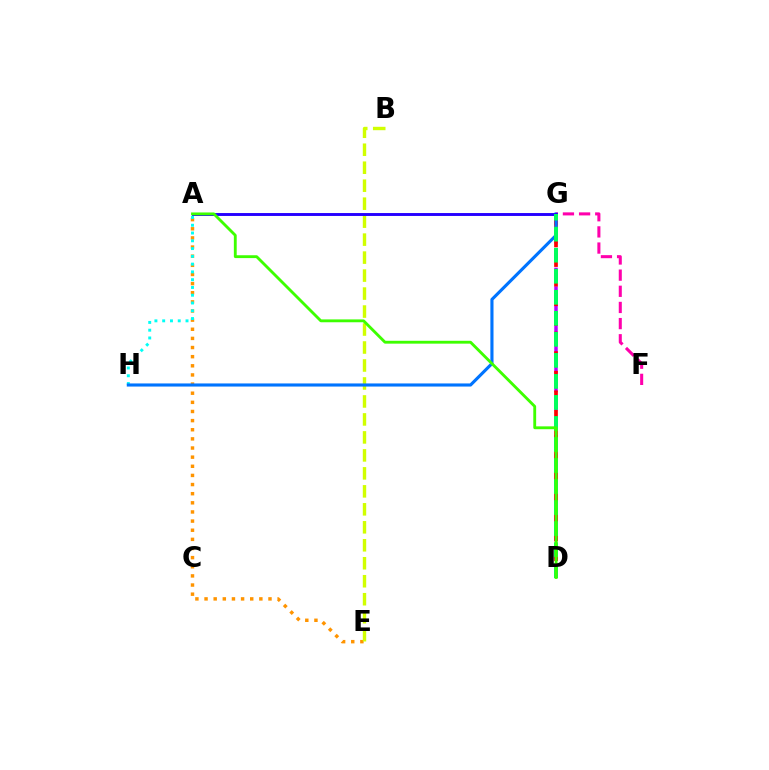{('A', 'E'): [{'color': '#ff9400', 'line_style': 'dotted', 'thickness': 2.48}], ('D', 'G'): [{'color': '#b900ff', 'line_style': 'dashed', 'thickness': 2.52}, {'color': '#ff0000', 'line_style': 'dashed', 'thickness': 2.66}, {'color': '#00ff5c', 'line_style': 'dashed', 'thickness': 2.86}], ('A', 'H'): [{'color': '#00fff6', 'line_style': 'dotted', 'thickness': 2.11}], ('B', 'E'): [{'color': '#d1ff00', 'line_style': 'dashed', 'thickness': 2.44}], ('G', 'H'): [{'color': '#0074ff', 'line_style': 'solid', 'thickness': 2.25}], ('F', 'G'): [{'color': '#ff00ac', 'line_style': 'dashed', 'thickness': 2.19}], ('A', 'G'): [{'color': '#2500ff', 'line_style': 'solid', 'thickness': 2.09}], ('A', 'D'): [{'color': '#3dff00', 'line_style': 'solid', 'thickness': 2.05}]}